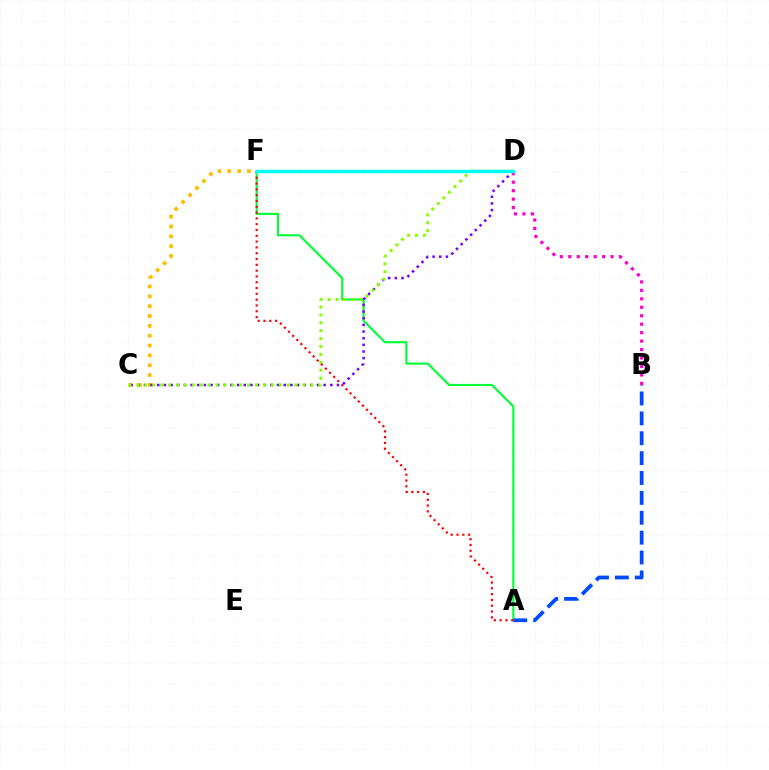{('A', 'F'): [{'color': '#00ff39', 'line_style': 'solid', 'thickness': 1.54}, {'color': '#ff0000', 'line_style': 'dotted', 'thickness': 1.58}], ('C', 'F'): [{'color': '#ffbd00', 'line_style': 'dotted', 'thickness': 2.67}], ('A', 'B'): [{'color': '#004bff', 'line_style': 'dashed', 'thickness': 2.7}], ('C', 'D'): [{'color': '#7200ff', 'line_style': 'dotted', 'thickness': 1.81}, {'color': '#84ff00', 'line_style': 'dotted', 'thickness': 2.15}], ('B', 'D'): [{'color': '#ff00cf', 'line_style': 'dotted', 'thickness': 2.3}], ('D', 'F'): [{'color': '#00fff6', 'line_style': 'solid', 'thickness': 2.49}]}